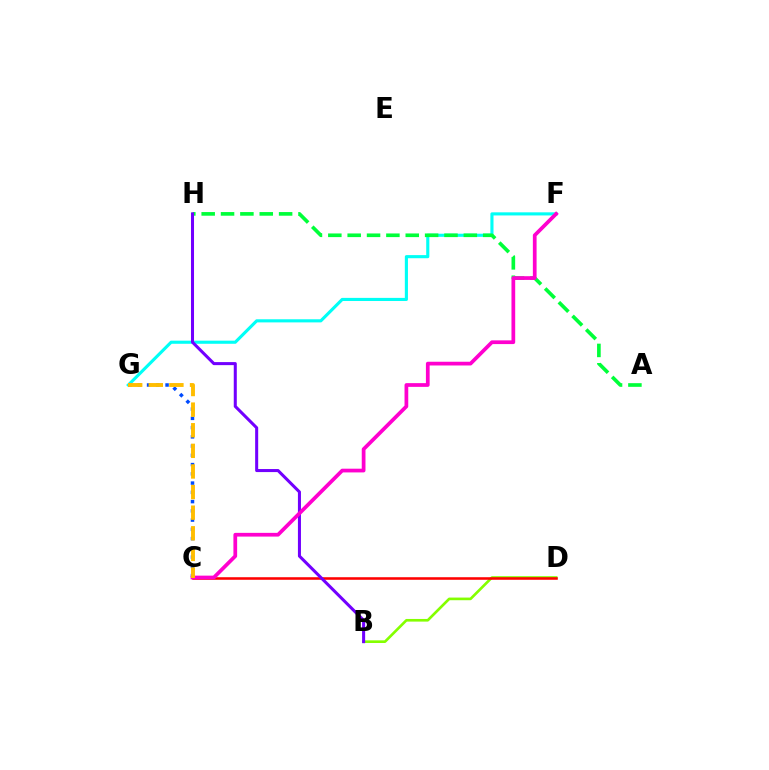{('B', 'D'): [{'color': '#84ff00', 'line_style': 'solid', 'thickness': 1.91}], ('F', 'G'): [{'color': '#00fff6', 'line_style': 'solid', 'thickness': 2.25}], ('C', 'D'): [{'color': '#ff0000', 'line_style': 'solid', 'thickness': 1.84}], ('A', 'H'): [{'color': '#00ff39', 'line_style': 'dashed', 'thickness': 2.63}], ('B', 'H'): [{'color': '#7200ff', 'line_style': 'solid', 'thickness': 2.19}], ('C', 'G'): [{'color': '#004bff', 'line_style': 'dotted', 'thickness': 2.51}, {'color': '#ffbd00', 'line_style': 'dashed', 'thickness': 2.8}], ('C', 'F'): [{'color': '#ff00cf', 'line_style': 'solid', 'thickness': 2.68}]}